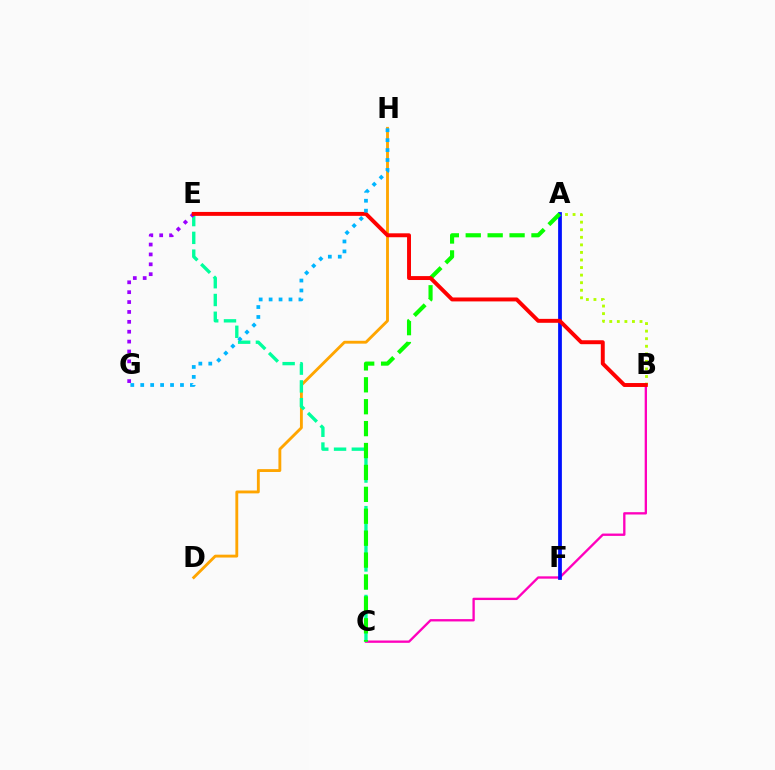{('D', 'H'): [{'color': '#ffa500', 'line_style': 'solid', 'thickness': 2.06}], ('A', 'B'): [{'color': '#b3ff00', 'line_style': 'dotted', 'thickness': 2.05}], ('B', 'C'): [{'color': '#ff00bd', 'line_style': 'solid', 'thickness': 1.68}], ('A', 'F'): [{'color': '#0010ff', 'line_style': 'solid', 'thickness': 2.71}], ('C', 'E'): [{'color': '#00ff9d', 'line_style': 'dashed', 'thickness': 2.41}], ('E', 'G'): [{'color': '#9b00ff', 'line_style': 'dotted', 'thickness': 2.68}], ('A', 'C'): [{'color': '#08ff00', 'line_style': 'dashed', 'thickness': 2.98}], ('B', 'E'): [{'color': '#ff0000', 'line_style': 'solid', 'thickness': 2.83}], ('G', 'H'): [{'color': '#00b5ff', 'line_style': 'dotted', 'thickness': 2.7}]}